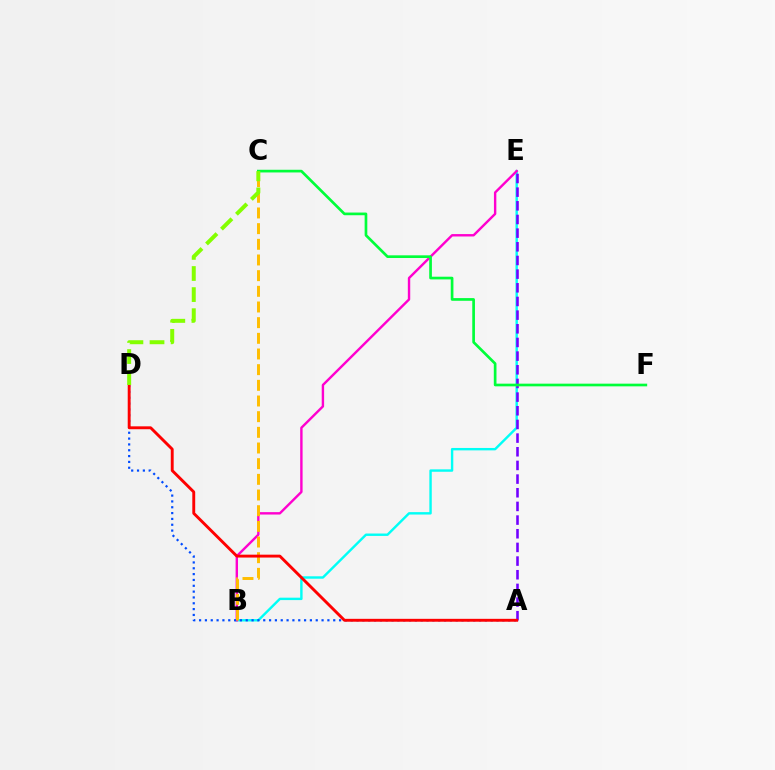{('B', 'E'): [{'color': '#00fff6', 'line_style': 'solid', 'thickness': 1.74}, {'color': '#ff00cf', 'line_style': 'solid', 'thickness': 1.73}], ('A', 'D'): [{'color': '#004bff', 'line_style': 'dotted', 'thickness': 1.58}, {'color': '#ff0000', 'line_style': 'solid', 'thickness': 2.08}], ('A', 'E'): [{'color': '#7200ff', 'line_style': 'dashed', 'thickness': 1.86}], ('B', 'C'): [{'color': '#ffbd00', 'line_style': 'dashed', 'thickness': 2.13}], ('C', 'F'): [{'color': '#00ff39', 'line_style': 'solid', 'thickness': 1.93}], ('C', 'D'): [{'color': '#84ff00', 'line_style': 'dashed', 'thickness': 2.87}]}